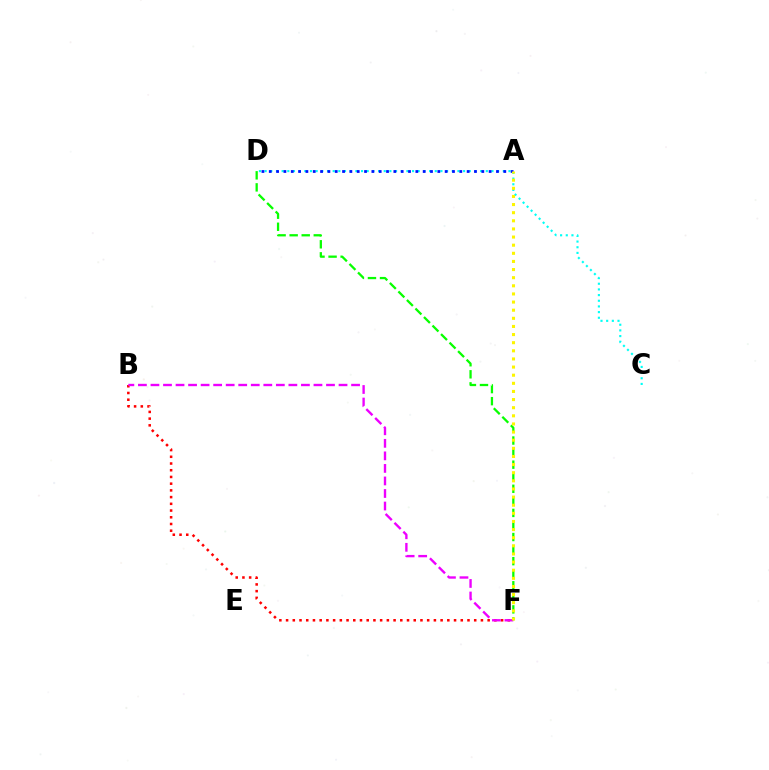{('C', 'D'): [{'color': '#00fff6', 'line_style': 'dotted', 'thickness': 1.54}], ('B', 'F'): [{'color': '#ff0000', 'line_style': 'dotted', 'thickness': 1.83}, {'color': '#ee00ff', 'line_style': 'dashed', 'thickness': 1.7}], ('A', 'D'): [{'color': '#0010ff', 'line_style': 'dotted', 'thickness': 1.99}], ('D', 'F'): [{'color': '#08ff00', 'line_style': 'dashed', 'thickness': 1.64}], ('A', 'F'): [{'color': '#fcf500', 'line_style': 'dotted', 'thickness': 2.21}]}